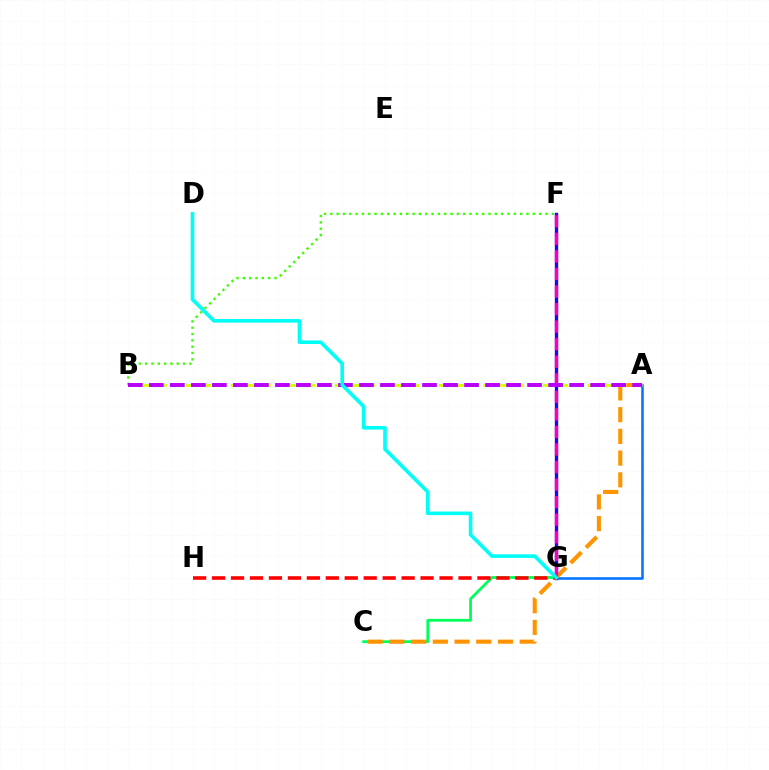{('B', 'F'): [{'color': '#3dff00', 'line_style': 'dotted', 'thickness': 1.72}], ('C', 'G'): [{'color': '#00ff5c', 'line_style': 'solid', 'thickness': 2.0}], ('A', 'G'): [{'color': '#0074ff', 'line_style': 'solid', 'thickness': 1.84}], ('A', 'B'): [{'color': '#d1ff00', 'line_style': 'dashed', 'thickness': 2.02}, {'color': '#b900ff', 'line_style': 'dashed', 'thickness': 2.85}], ('F', 'G'): [{'color': '#2500ff', 'line_style': 'solid', 'thickness': 2.42}, {'color': '#ff00ac', 'line_style': 'dashed', 'thickness': 2.38}], ('G', 'H'): [{'color': '#ff0000', 'line_style': 'dashed', 'thickness': 2.58}], ('A', 'C'): [{'color': '#ff9400', 'line_style': 'dashed', 'thickness': 2.95}], ('D', 'G'): [{'color': '#00fff6', 'line_style': 'solid', 'thickness': 2.6}]}